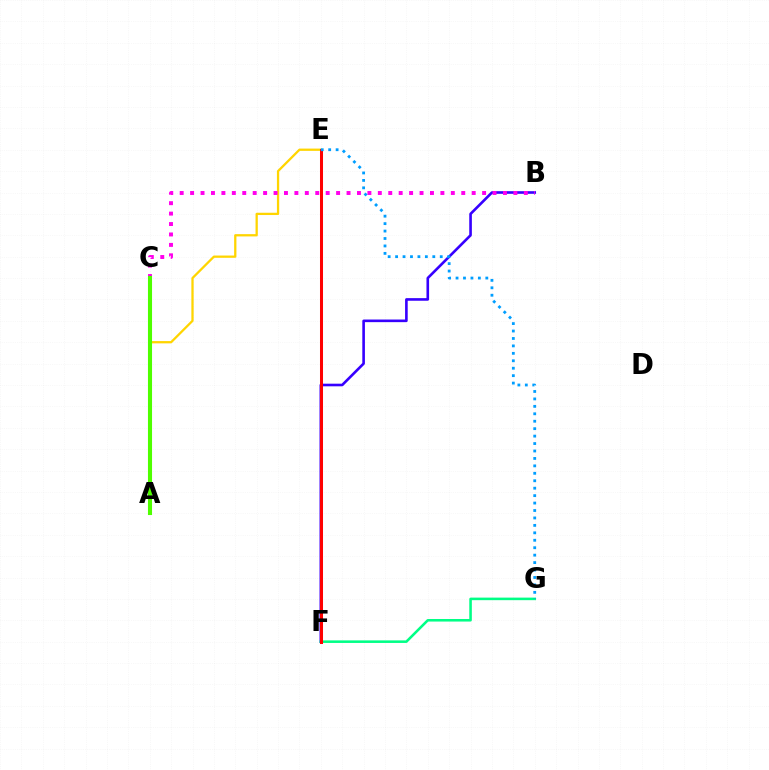{('B', 'F'): [{'color': '#3700ff', 'line_style': 'solid', 'thickness': 1.89}], ('A', 'E'): [{'color': '#ffd500', 'line_style': 'solid', 'thickness': 1.64}], ('B', 'C'): [{'color': '#ff00ed', 'line_style': 'dotted', 'thickness': 2.83}], ('A', 'C'): [{'color': '#4fff00', 'line_style': 'solid', 'thickness': 2.94}], ('F', 'G'): [{'color': '#00ff86', 'line_style': 'solid', 'thickness': 1.84}], ('E', 'F'): [{'color': '#ff0000', 'line_style': 'solid', 'thickness': 2.17}], ('E', 'G'): [{'color': '#009eff', 'line_style': 'dotted', 'thickness': 2.02}]}